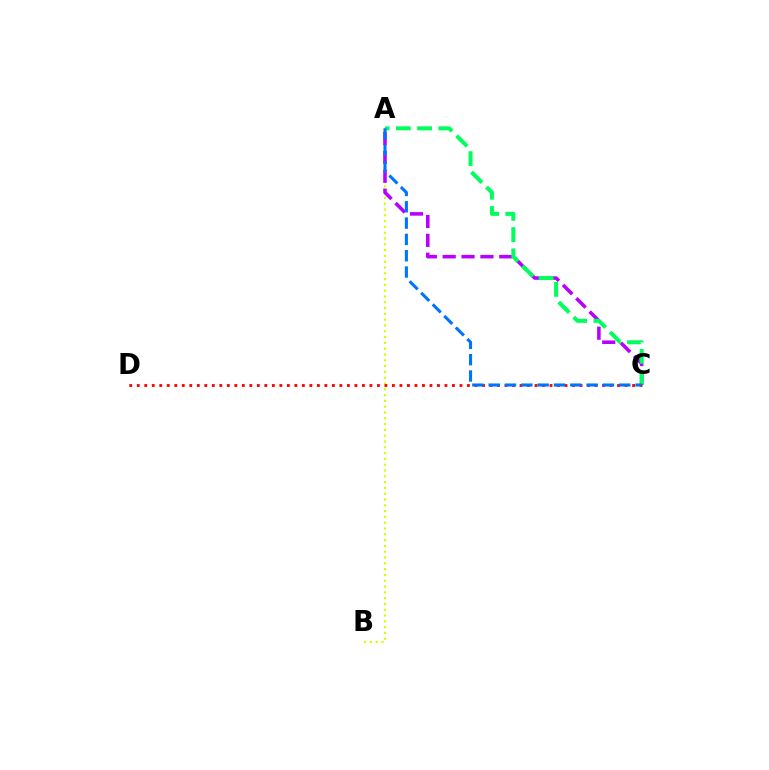{('A', 'B'): [{'color': '#d1ff00', 'line_style': 'dotted', 'thickness': 1.58}], ('A', 'C'): [{'color': '#b900ff', 'line_style': 'dashed', 'thickness': 2.56}, {'color': '#00ff5c', 'line_style': 'dashed', 'thickness': 2.89}, {'color': '#0074ff', 'line_style': 'dashed', 'thickness': 2.22}], ('C', 'D'): [{'color': '#ff0000', 'line_style': 'dotted', 'thickness': 2.04}]}